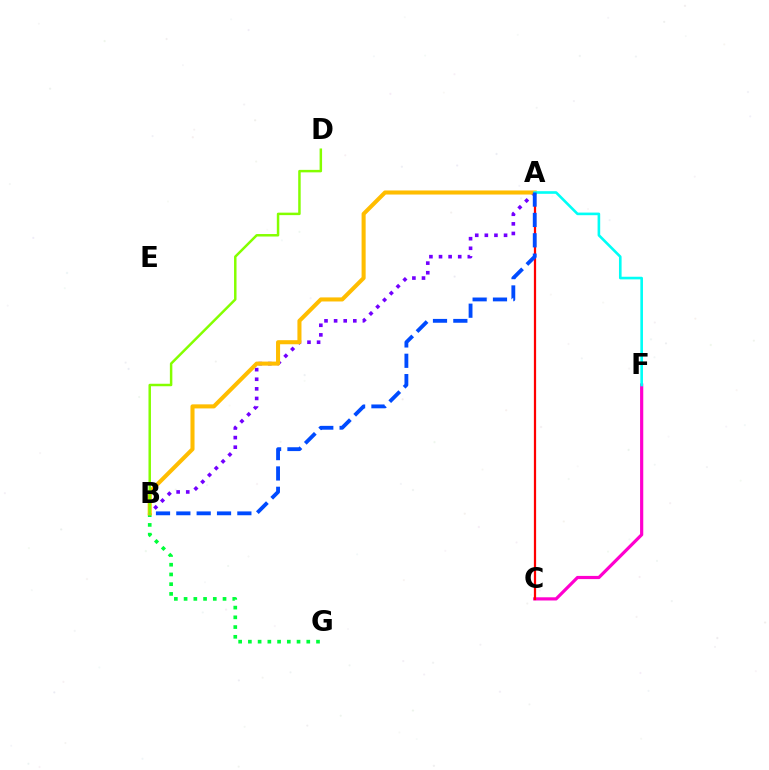{('B', 'G'): [{'color': '#00ff39', 'line_style': 'dotted', 'thickness': 2.64}], ('C', 'F'): [{'color': '#ff00cf', 'line_style': 'solid', 'thickness': 2.3}], ('A', 'C'): [{'color': '#ff0000', 'line_style': 'solid', 'thickness': 1.61}], ('A', 'B'): [{'color': '#7200ff', 'line_style': 'dotted', 'thickness': 2.61}, {'color': '#ffbd00', 'line_style': 'solid', 'thickness': 2.93}, {'color': '#004bff', 'line_style': 'dashed', 'thickness': 2.76}], ('B', 'D'): [{'color': '#84ff00', 'line_style': 'solid', 'thickness': 1.79}], ('A', 'F'): [{'color': '#00fff6', 'line_style': 'solid', 'thickness': 1.89}]}